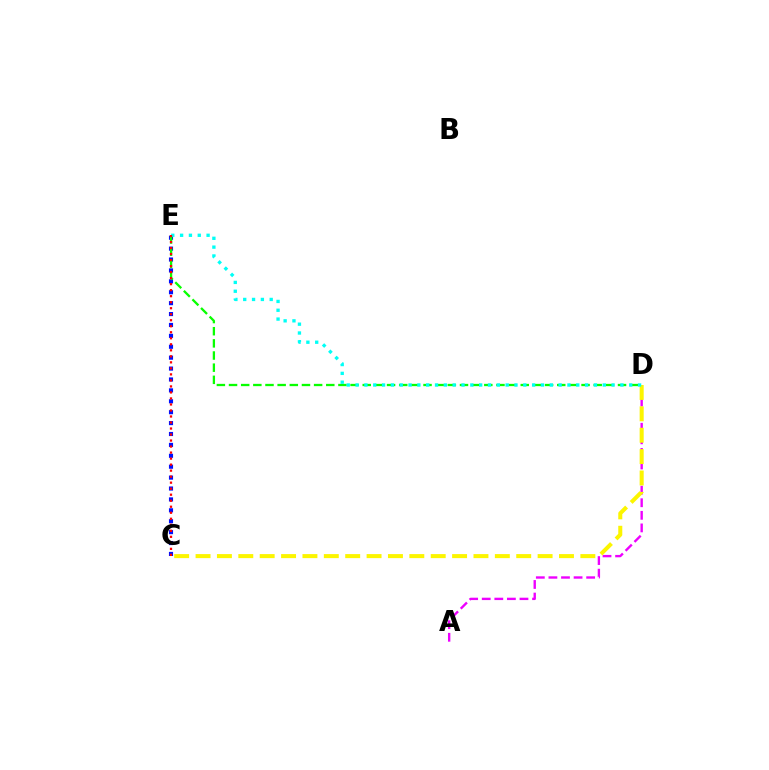{('C', 'E'): [{'color': '#0010ff', 'line_style': 'dotted', 'thickness': 2.96}, {'color': '#ff0000', 'line_style': 'dotted', 'thickness': 1.63}], ('A', 'D'): [{'color': '#ee00ff', 'line_style': 'dashed', 'thickness': 1.71}], ('D', 'E'): [{'color': '#08ff00', 'line_style': 'dashed', 'thickness': 1.65}, {'color': '#00fff6', 'line_style': 'dotted', 'thickness': 2.4}], ('C', 'D'): [{'color': '#fcf500', 'line_style': 'dashed', 'thickness': 2.9}]}